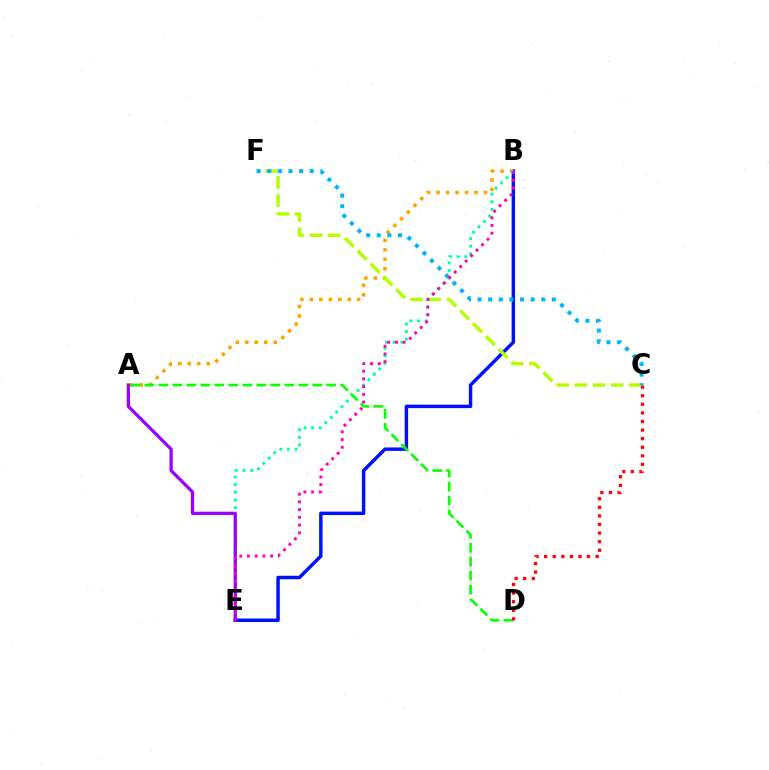{('B', 'E'): [{'color': '#0010ff', 'line_style': 'solid', 'thickness': 2.49}, {'color': '#00ff9d', 'line_style': 'dotted', 'thickness': 2.07}, {'color': '#ff00bd', 'line_style': 'dotted', 'thickness': 2.1}], ('A', 'B'): [{'color': '#ffa500', 'line_style': 'dotted', 'thickness': 2.58}], ('A', 'E'): [{'color': '#9b00ff', 'line_style': 'solid', 'thickness': 2.34}], ('C', 'F'): [{'color': '#b3ff00', 'line_style': 'dashed', 'thickness': 2.47}, {'color': '#00b5ff', 'line_style': 'dotted', 'thickness': 2.88}], ('A', 'D'): [{'color': '#08ff00', 'line_style': 'dashed', 'thickness': 1.9}], ('C', 'D'): [{'color': '#ff0000', 'line_style': 'dotted', 'thickness': 2.33}]}